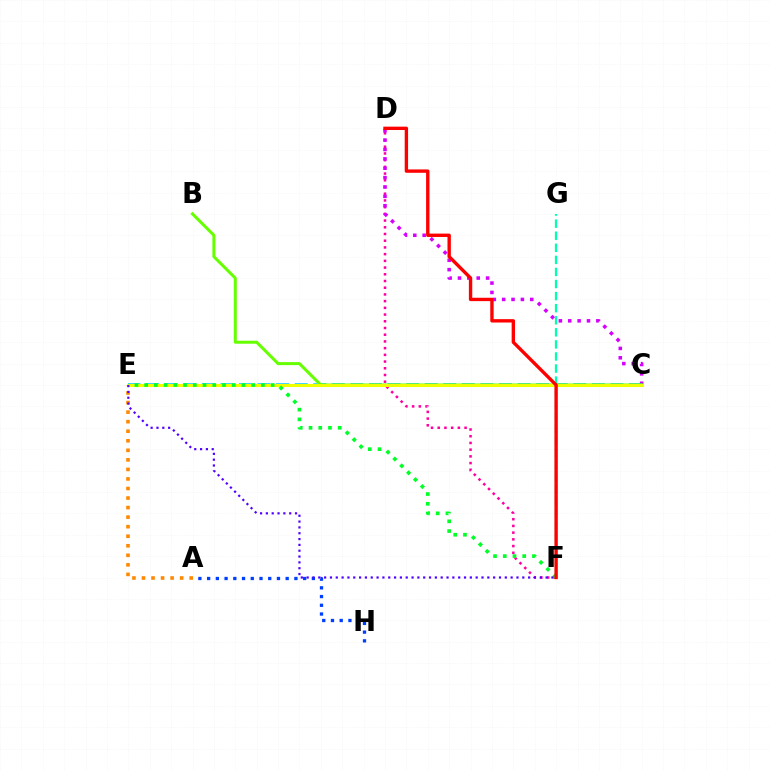{('D', 'F'): [{'color': '#ff00a0', 'line_style': 'dotted', 'thickness': 1.82}, {'color': '#ff0000', 'line_style': 'solid', 'thickness': 2.42}], ('C', 'D'): [{'color': '#d600ff', 'line_style': 'dotted', 'thickness': 2.55}], ('C', 'E'): [{'color': '#00c7ff', 'line_style': 'dashed', 'thickness': 2.52}, {'color': '#eeff00', 'line_style': 'solid', 'thickness': 2.2}], ('B', 'C'): [{'color': '#66ff00', 'line_style': 'solid', 'thickness': 2.17}], ('A', 'H'): [{'color': '#003fff', 'line_style': 'dotted', 'thickness': 2.37}], ('A', 'E'): [{'color': '#ff8800', 'line_style': 'dotted', 'thickness': 2.59}], ('F', 'G'): [{'color': '#00ffaf', 'line_style': 'dashed', 'thickness': 1.64}], ('E', 'F'): [{'color': '#00ff27', 'line_style': 'dotted', 'thickness': 2.64}, {'color': '#4f00ff', 'line_style': 'dotted', 'thickness': 1.58}]}